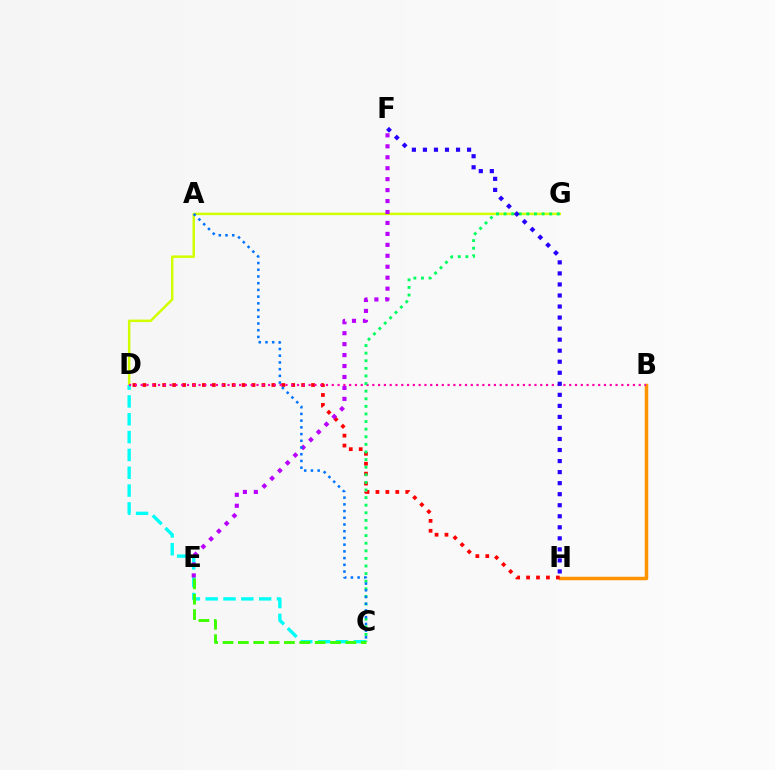{('D', 'G'): [{'color': '#d1ff00', 'line_style': 'solid', 'thickness': 1.79}], ('B', 'H'): [{'color': '#ff9400', 'line_style': 'solid', 'thickness': 2.52}], ('D', 'H'): [{'color': '#ff0000', 'line_style': 'dotted', 'thickness': 2.7}], ('C', 'D'): [{'color': '#00fff6', 'line_style': 'dashed', 'thickness': 2.42}], ('E', 'F'): [{'color': '#b900ff', 'line_style': 'dotted', 'thickness': 2.97}], ('B', 'D'): [{'color': '#ff00ac', 'line_style': 'dotted', 'thickness': 1.57}], ('C', 'E'): [{'color': '#3dff00', 'line_style': 'dashed', 'thickness': 2.09}], ('C', 'G'): [{'color': '#00ff5c', 'line_style': 'dotted', 'thickness': 2.07}], ('A', 'C'): [{'color': '#0074ff', 'line_style': 'dotted', 'thickness': 1.83}], ('F', 'H'): [{'color': '#2500ff', 'line_style': 'dotted', 'thickness': 3.0}]}